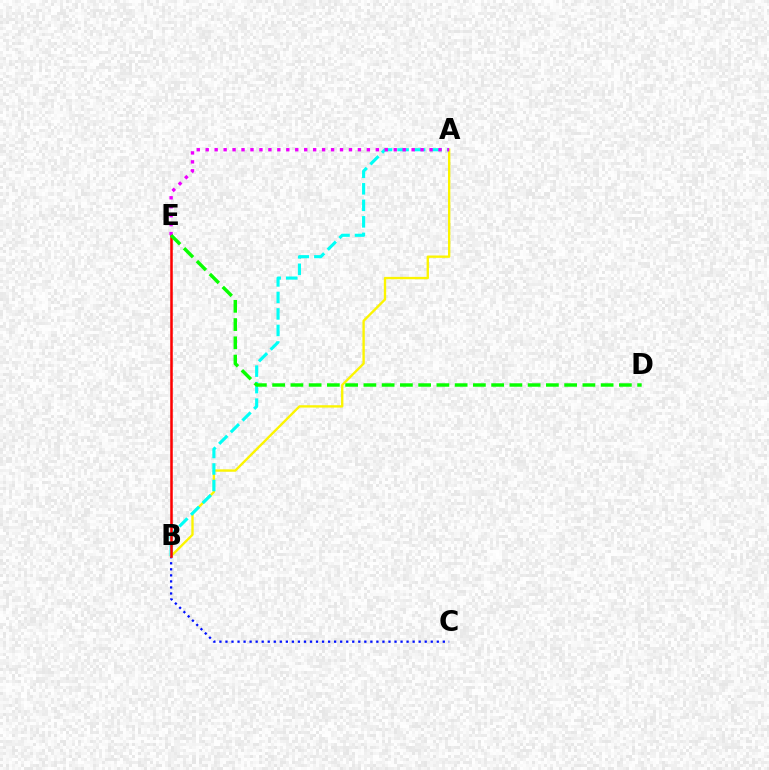{('B', 'C'): [{'color': '#0010ff', 'line_style': 'dotted', 'thickness': 1.64}], ('A', 'B'): [{'color': '#fcf500', 'line_style': 'solid', 'thickness': 1.69}, {'color': '#00fff6', 'line_style': 'dashed', 'thickness': 2.24}], ('B', 'E'): [{'color': '#ff0000', 'line_style': 'solid', 'thickness': 1.83}], ('A', 'E'): [{'color': '#ee00ff', 'line_style': 'dotted', 'thickness': 2.43}], ('D', 'E'): [{'color': '#08ff00', 'line_style': 'dashed', 'thickness': 2.48}]}